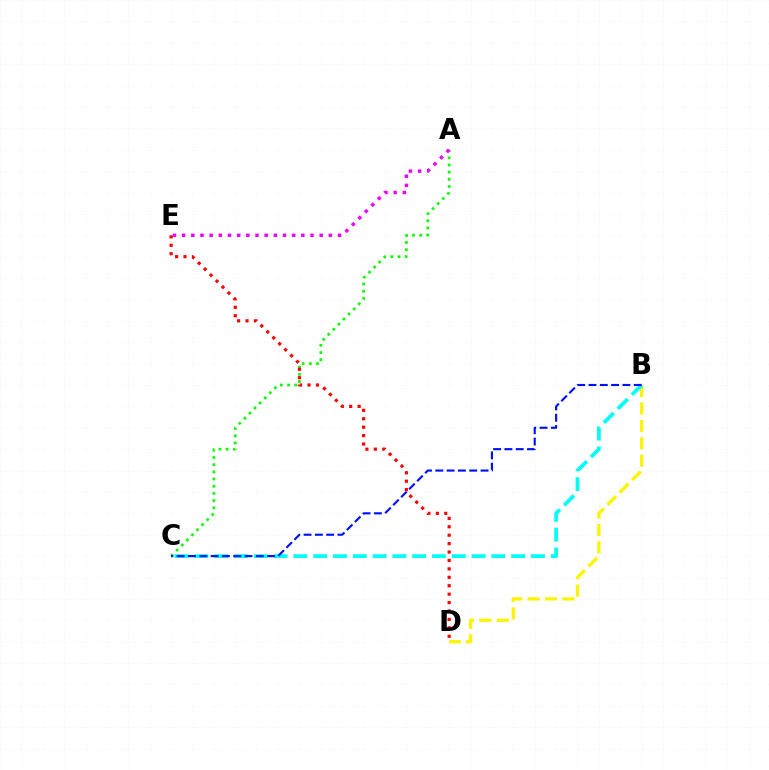{('B', 'D'): [{'color': '#fcf500', 'line_style': 'dashed', 'thickness': 2.36}], ('B', 'C'): [{'color': '#00fff6', 'line_style': 'dashed', 'thickness': 2.69}, {'color': '#0010ff', 'line_style': 'dashed', 'thickness': 1.54}], ('A', 'C'): [{'color': '#08ff00', 'line_style': 'dotted', 'thickness': 1.95}], ('A', 'E'): [{'color': '#ee00ff', 'line_style': 'dotted', 'thickness': 2.49}], ('D', 'E'): [{'color': '#ff0000', 'line_style': 'dotted', 'thickness': 2.29}]}